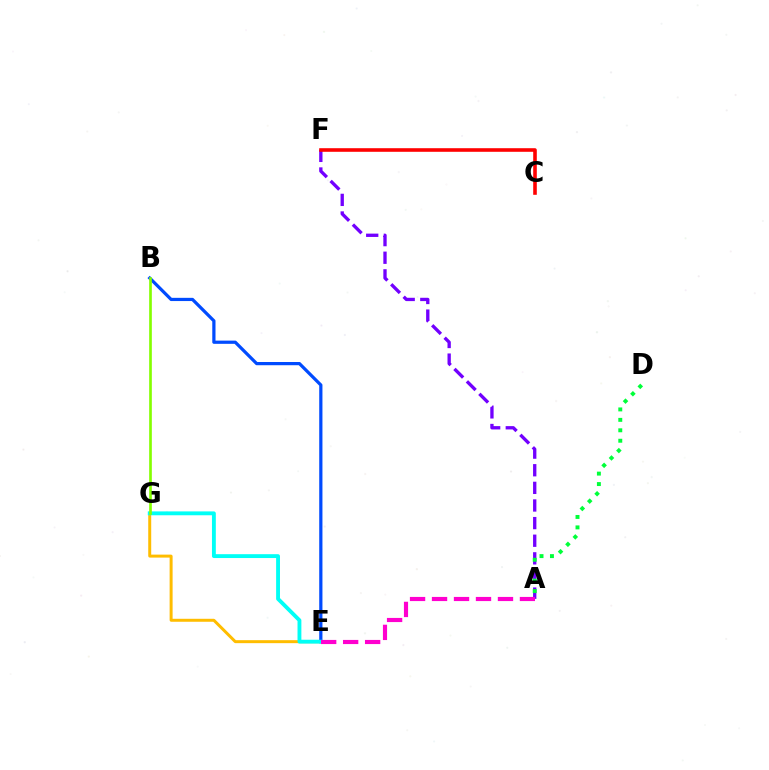{('E', 'G'): [{'color': '#ffbd00', 'line_style': 'solid', 'thickness': 2.14}, {'color': '#00fff6', 'line_style': 'solid', 'thickness': 2.78}], ('A', 'F'): [{'color': '#7200ff', 'line_style': 'dashed', 'thickness': 2.39}], ('B', 'E'): [{'color': '#004bff', 'line_style': 'solid', 'thickness': 2.32}], ('A', 'D'): [{'color': '#00ff39', 'line_style': 'dotted', 'thickness': 2.84}], ('B', 'G'): [{'color': '#84ff00', 'line_style': 'solid', 'thickness': 1.92}], ('A', 'E'): [{'color': '#ff00cf', 'line_style': 'dashed', 'thickness': 2.99}], ('C', 'F'): [{'color': '#ff0000', 'line_style': 'solid', 'thickness': 2.59}]}